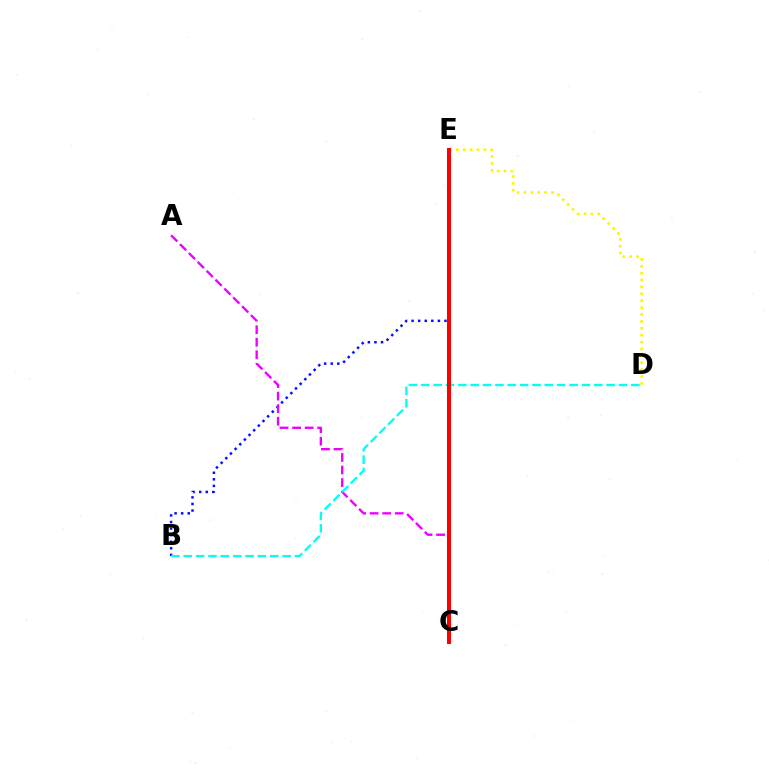{('C', 'E'): [{'color': '#08ff00', 'line_style': 'dotted', 'thickness': 1.94}, {'color': '#ff0000', 'line_style': 'solid', 'thickness': 2.92}], ('B', 'E'): [{'color': '#0010ff', 'line_style': 'dotted', 'thickness': 1.79}], ('A', 'C'): [{'color': '#ee00ff', 'line_style': 'dashed', 'thickness': 1.7}], ('D', 'E'): [{'color': '#fcf500', 'line_style': 'dotted', 'thickness': 1.87}], ('B', 'D'): [{'color': '#00fff6', 'line_style': 'dashed', 'thickness': 1.68}]}